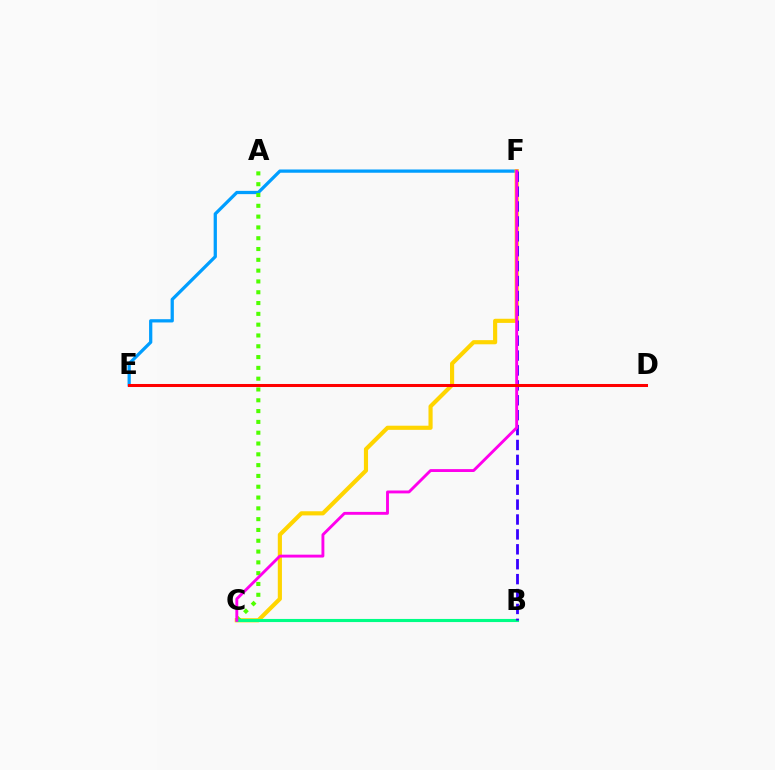{('E', 'F'): [{'color': '#009eff', 'line_style': 'solid', 'thickness': 2.35}], ('C', 'F'): [{'color': '#ffd500', 'line_style': 'solid', 'thickness': 2.98}, {'color': '#ff00ed', 'line_style': 'solid', 'thickness': 2.08}], ('A', 'C'): [{'color': '#4fff00', 'line_style': 'dotted', 'thickness': 2.94}], ('B', 'C'): [{'color': '#00ff86', 'line_style': 'solid', 'thickness': 2.24}], ('B', 'F'): [{'color': '#3700ff', 'line_style': 'dashed', 'thickness': 2.02}], ('D', 'E'): [{'color': '#ff0000', 'line_style': 'solid', 'thickness': 2.18}]}